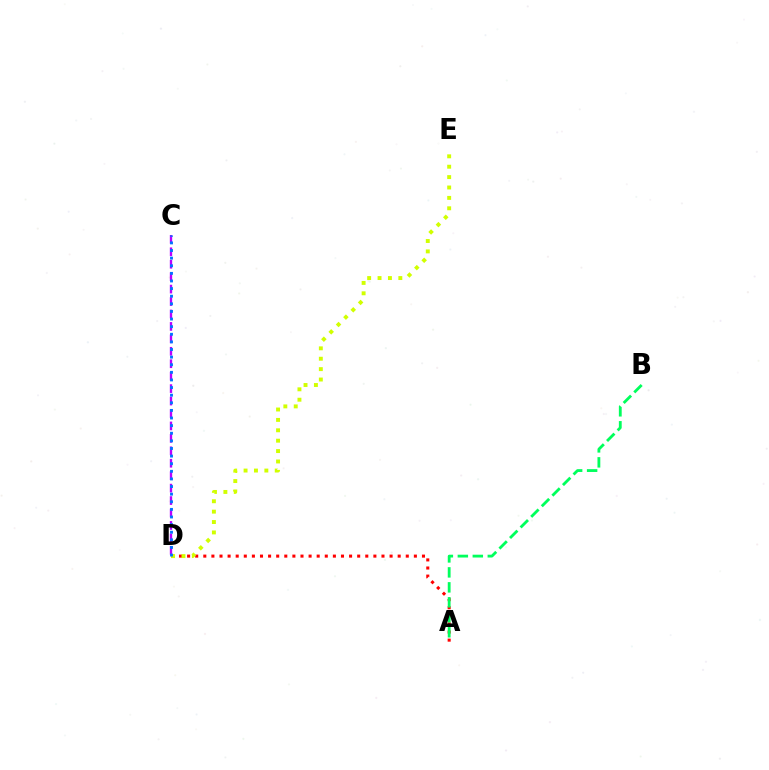{('C', 'D'): [{'color': '#b900ff', 'line_style': 'dashed', 'thickness': 1.69}, {'color': '#0074ff', 'line_style': 'dotted', 'thickness': 2.07}], ('A', 'D'): [{'color': '#ff0000', 'line_style': 'dotted', 'thickness': 2.2}], ('A', 'B'): [{'color': '#00ff5c', 'line_style': 'dashed', 'thickness': 2.03}], ('D', 'E'): [{'color': '#d1ff00', 'line_style': 'dotted', 'thickness': 2.82}]}